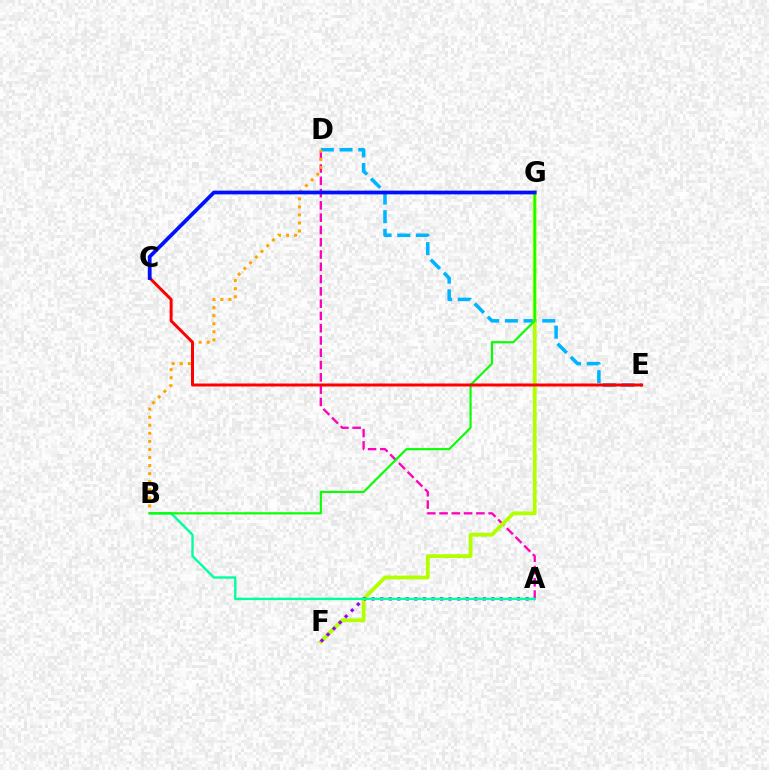{('D', 'E'): [{'color': '#00b5ff', 'line_style': 'dashed', 'thickness': 2.54}], ('A', 'D'): [{'color': '#ff00bd', 'line_style': 'dashed', 'thickness': 1.67}], ('F', 'G'): [{'color': '#b3ff00', 'line_style': 'solid', 'thickness': 2.74}], ('A', 'F'): [{'color': '#9b00ff', 'line_style': 'dotted', 'thickness': 2.32}], ('A', 'B'): [{'color': '#00ff9d', 'line_style': 'solid', 'thickness': 1.71}], ('B', 'D'): [{'color': '#ffa500', 'line_style': 'dotted', 'thickness': 2.19}], ('B', 'G'): [{'color': '#08ff00', 'line_style': 'solid', 'thickness': 1.55}], ('C', 'E'): [{'color': '#ff0000', 'line_style': 'solid', 'thickness': 2.15}], ('C', 'G'): [{'color': '#0010ff', 'line_style': 'solid', 'thickness': 2.69}]}